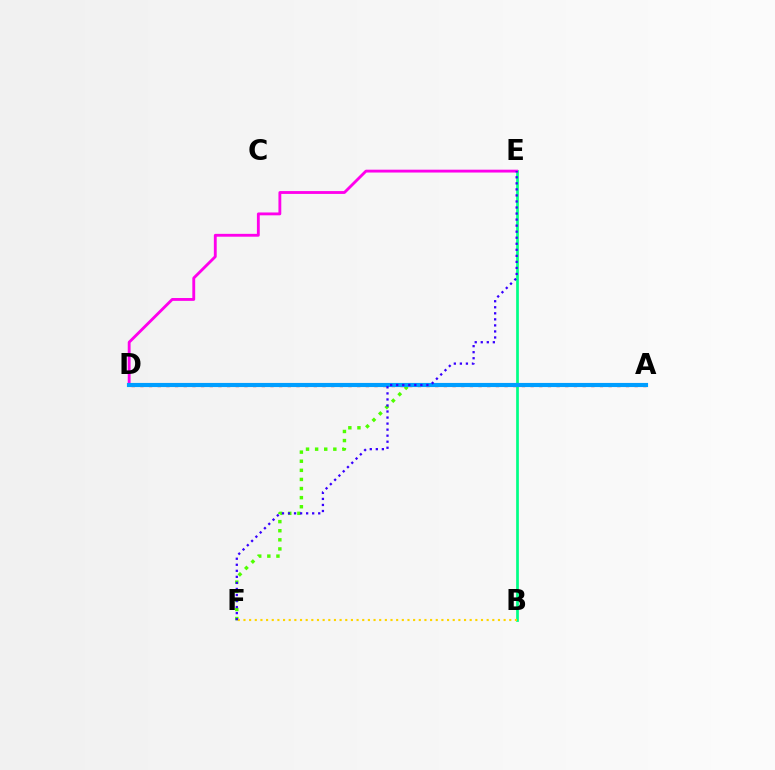{('A', 'F'): [{'color': '#4fff00', 'line_style': 'dotted', 'thickness': 2.47}], ('A', 'D'): [{'color': '#ff0000', 'line_style': 'dotted', 'thickness': 2.36}, {'color': '#009eff', 'line_style': 'solid', 'thickness': 2.98}], ('B', 'E'): [{'color': '#00ff86', 'line_style': 'solid', 'thickness': 1.96}], ('B', 'F'): [{'color': '#ffd500', 'line_style': 'dotted', 'thickness': 1.54}], ('D', 'E'): [{'color': '#ff00ed', 'line_style': 'solid', 'thickness': 2.05}], ('E', 'F'): [{'color': '#3700ff', 'line_style': 'dotted', 'thickness': 1.64}]}